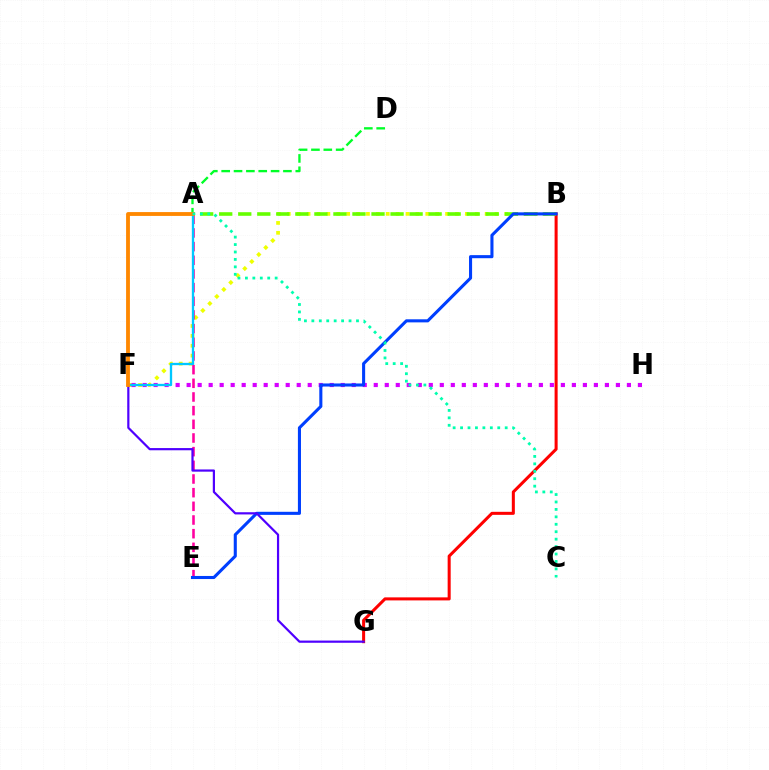{('B', 'F'): [{'color': '#eeff00', 'line_style': 'dotted', 'thickness': 2.69}], ('A', 'E'): [{'color': '#ff00a0', 'line_style': 'dashed', 'thickness': 1.86}], ('B', 'G'): [{'color': '#ff0000', 'line_style': 'solid', 'thickness': 2.19}], ('F', 'H'): [{'color': '#d600ff', 'line_style': 'dotted', 'thickness': 2.99}], ('A', 'B'): [{'color': '#66ff00', 'line_style': 'dashed', 'thickness': 2.59}], ('A', 'D'): [{'color': '#00ff27', 'line_style': 'dashed', 'thickness': 1.68}], ('B', 'E'): [{'color': '#003fff', 'line_style': 'solid', 'thickness': 2.21}], ('F', 'G'): [{'color': '#4f00ff', 'line_style': 'solid', 'thickness': 1.59}], ('A', 'F'): [{'color': '#00c7ff', 'line_style': 'solid', 'thickness': 1.67}, {'color': '#ff8800', 'line_style': 'solid', 'thickness': 2.76}], ('A', 'C'): [{'color': '#00ffaf', 'line_style': 'dotted', 'thickness': 2.02}]}